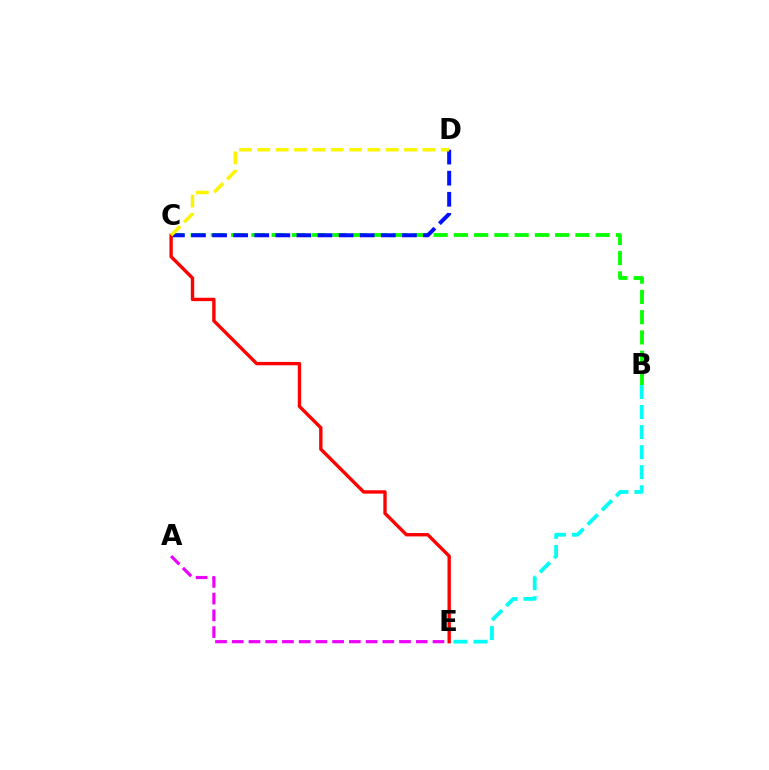{('A', 'E'): [{'color': '#ee00ff', 'line_style': 'dashed', 'thickness': 2.27}], ('B', 'C'): [{'color': '#08ff00', 'line_style': 'dashed', 'thickness': 2.75}], ('C', 'D'): [{'color': '#0010ff', 'line_style': 'dashed', 'thickness': 2.86}, {'color': '#fcf500', 'line_style': 'dashed', 'thickness': 2.49}], ('C', 'E'): [{'color': '#ff0000', 'line_style': 'solid', 'thickness': 2.43}], ('B', 'E'): [{'color': '#00fff6', 'line_style': 'dashed', 'thickness': 2.72}]}